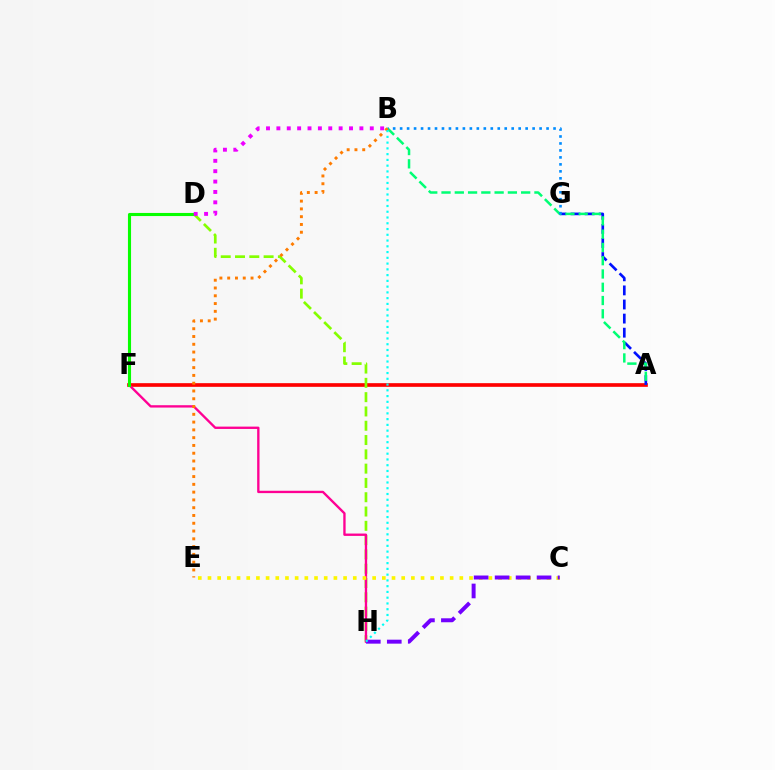{('A', 'F'): [{'color': '#ff0000', 'line_style': 'solid', 'thickness': 2.64}], ('D', 'H'): [{'color': '#84ff00', 'line_style': 'dashed', 'thickness': 1.94}], ('A', 'G'): [{'color': '#0010ff', 'line_style': 'dashed', 'thickness': 1.91}], ('A', 'B'): [{'color': '#00ff74', 'line_style': 'dashed', 'thickness': 1.8}], ('B', 'G'): [{'color': '#008cff', 'line_style': 'dotted', 'thickness': 1.89}], ('F', 'H'): [{'color': '#ff0094', 'line_style': 'solid', 'thickness': 1.69}], ('D', 'F'): [{'color': '#08ff00', 'line_style': 'solid', 'thickness': 2.23}], ('B', 'E'): [{'color': '#ff7c00', 'line_style': 'dotted', 'thickness': 2.11}], ('C', 'E'): [{'color': '#fcf500', 'line_style': 'dotted', 'thickness': 2.63}], ('C', 'H'): [{'color': '#7200ff', 'line_style': 'dashed', 'thickness': 2.85}], ('B', 'H'): [{'color': '#00fff6', 'line_style': 'dotted', 'thickness': 1.57}], ('B', 'D'): [{'color': '#ee00ff', 'line_style': 'dotted', 'thickness': 2.82}]}